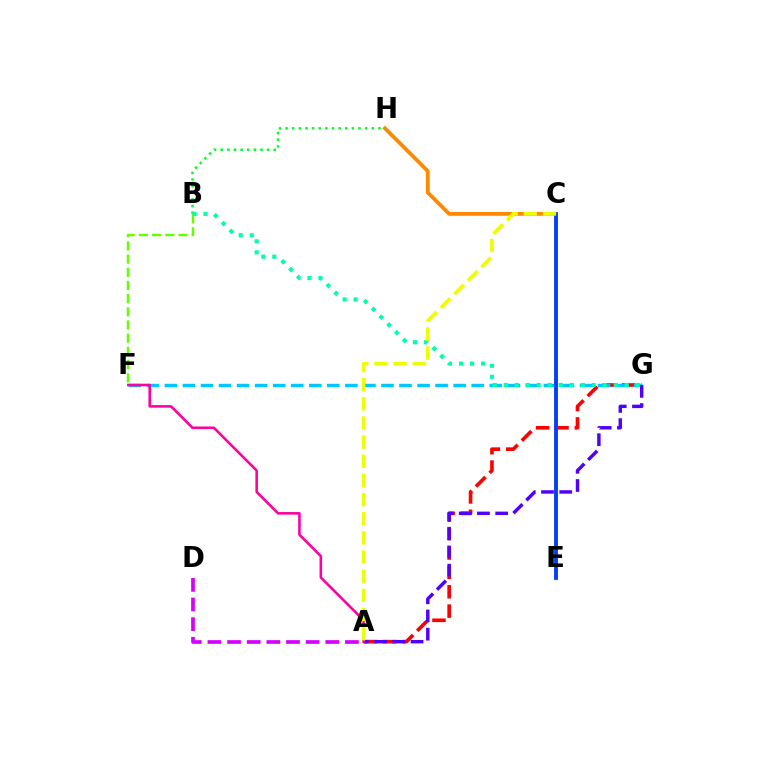{('B', 'F'): [{'color': '#66ff00', 'line_style': 'dashed', 'thickness': 1.79}], ('A', 'G'): [{'color': '#ff0000', 'line_style': 'dashed', 'thickness': 2.63}, {'color': '#4f00ff', 'line_style': 'dashed', 'thickness': 2.48}], ('E', 'H'): [{'color': '#ff8800', 'line_style': 'solid', 'thickness': 2.74}], ('F', 'G'): [{'color': '#00c7ff', 'line_style': 'dashed', 'thickness': 2.45}], ('B', 'H'): [{'color': '#00ff27', 'line_style': 'dotted', 'thickness': 1.8}], ('A', 'D'): [{'color': '#d600ff', 'line_style': 'dashed', 'thickness': 2.67}], ('B', 'G'): [{'color': '#00ffaf', 'line_style': 'dotted', 'thickness': 2.99}], ('C', 'E'): [{'color': '#003fff', 'line_style': 'solid', 'thickness': 2.72}], ('A', 'F'): [{'color': '#ff00a0', 'line_style': 'solid', 'thickness': 1.86}], ('A', 'C'): [{'color': '#eeff00', 'line_style': 'dashed', 'thickness': 2.6}]}